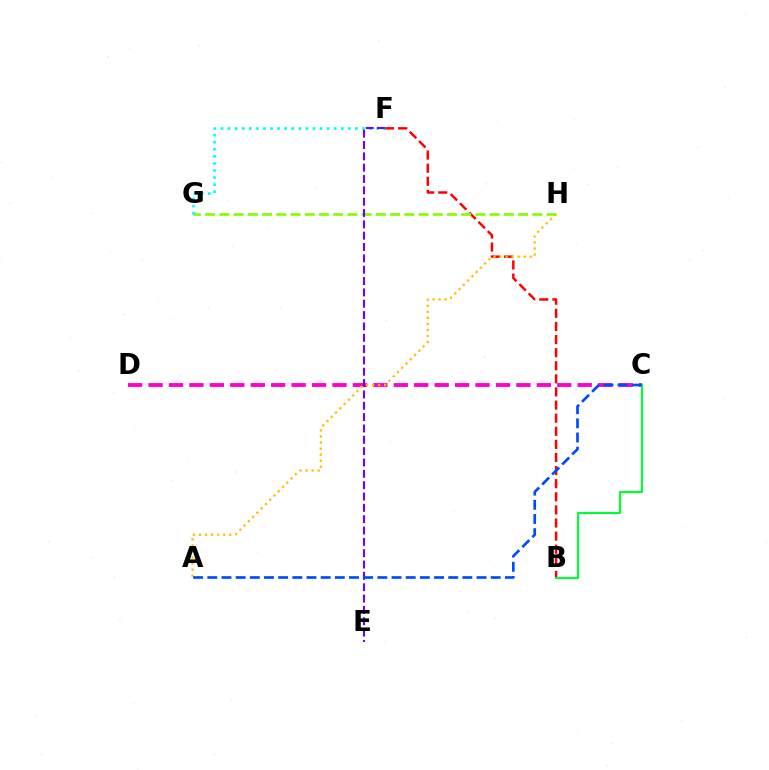{('B', 'F'): [{'color': '#ff0000', 'line_style': 'dashed', 'thickness': 1.78}], ('C', 'D'): [{'color': '#ff00cf', 'line_style': 'dashed', 'thickness': 2.78}], ('G', 'H'): [{'color': '#84ff00', 'line_style': 'dashed', 'thickness': 1.93}], ('F', 'G'): [{'color': '#00fff6', 'line_style': 'dotted', 'thickness': 1.92}], ('E', 'F'): [{'color': '#7200ff', 'line_style': 'dashed', 'thickness': 1.54}], ('B', 'C'): [{'color': '#00ff39', 'line_style': 'solid', 'thickness': 1.58}], ('A', 'H'): [{'color': '#ffbd00', 'line_style': 'dotted', 'thickness': 1.64}], ('A', 'C'): [{'color': '#004bff', 'line_style': 'dashed', 'thickness': 1.92}]}